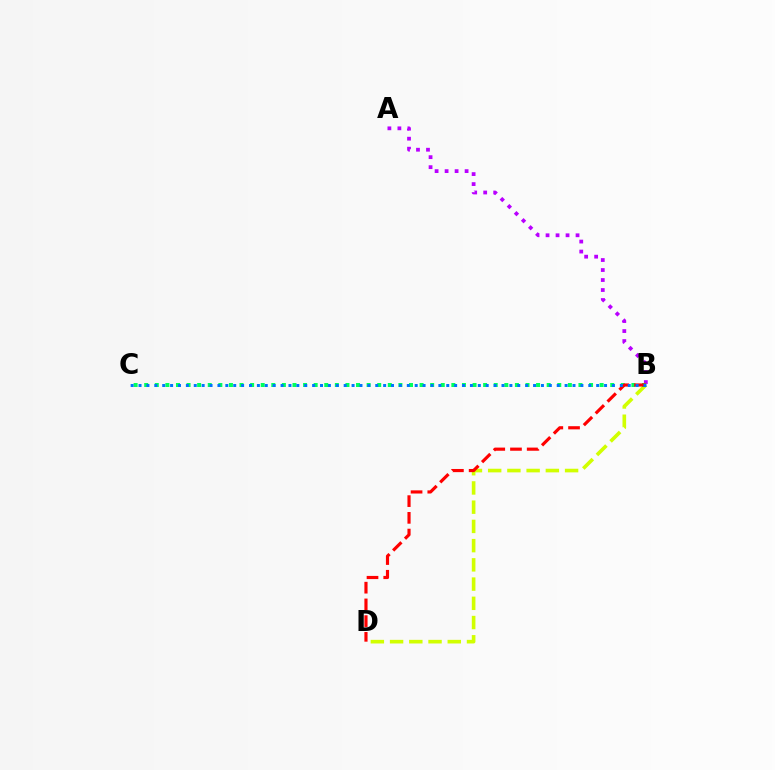{('B', 'D'): [{'color': '#d1ff00', 'line_style': 'dashed', 'thickness': 2.61}, {'color': '#ff0000', 'line_style': 'dashed', 'thickness': 2.27}], ('A', 'B'): [{'color': '#b900ff', 'line_style': 'dotted', 'thickness': 2.72}], ('B', 'C'): [{'color': '#00ff5c', 'line_style': 'dotted', 'thickness': 2.88}, {'color': '#0074ff', 'line_style': 'dotted', 'thickness': 2.14}]}